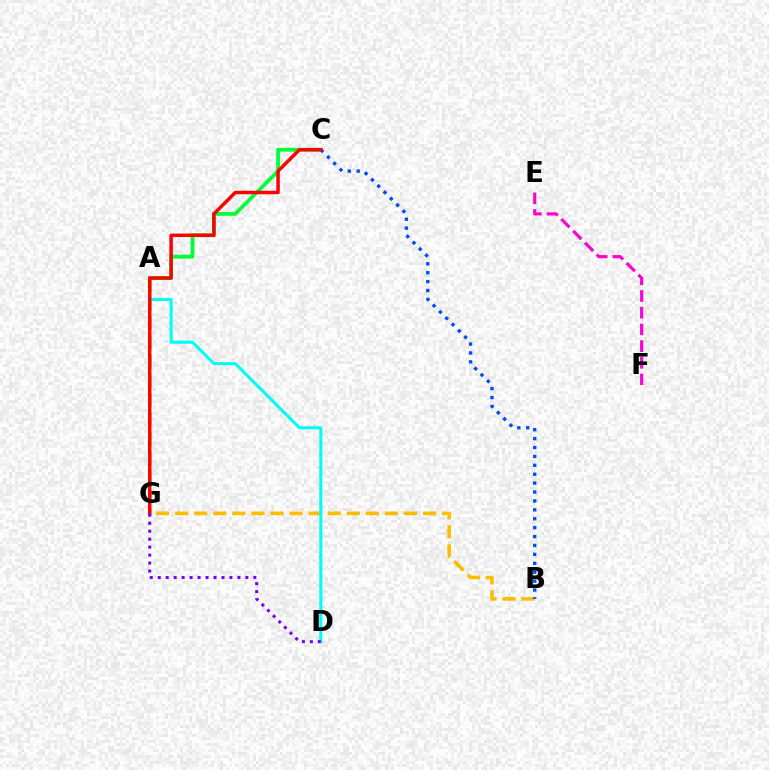{('A', 'C'): [{'color': '#00ff39', 'line_style': 'solid', 'thickness': 2.73}], ('A', 'G'): [{'color': '#84ff00', 'line_style': 'dashed', 'thickness': 2.62}], ('B', 'G'): [{'color': '#ffbd00', 'line_style': 'dashed', 'thickness': 2.59}], ('A', 'D'): [{'color': '#00fff6', 'line_style': 'solid', 'thickness': 2.22}], ('E', 'F'): [{'color': '#ff00cf', 'line_style': 'dashed', 'thickness': 2.27}], ('B', 'C'): [{'color': '#004bff', 'line_style': 'dotted', 'thickness': 2.42}], ('C', 'G'): [{'color': '#ff0000', 'line_style': 'solid', 'thickness': 2.5}], ('D', 'G'): [{'color': '#7200ff', 'line_style': 'dotted', 'thickness': 2.17}]}